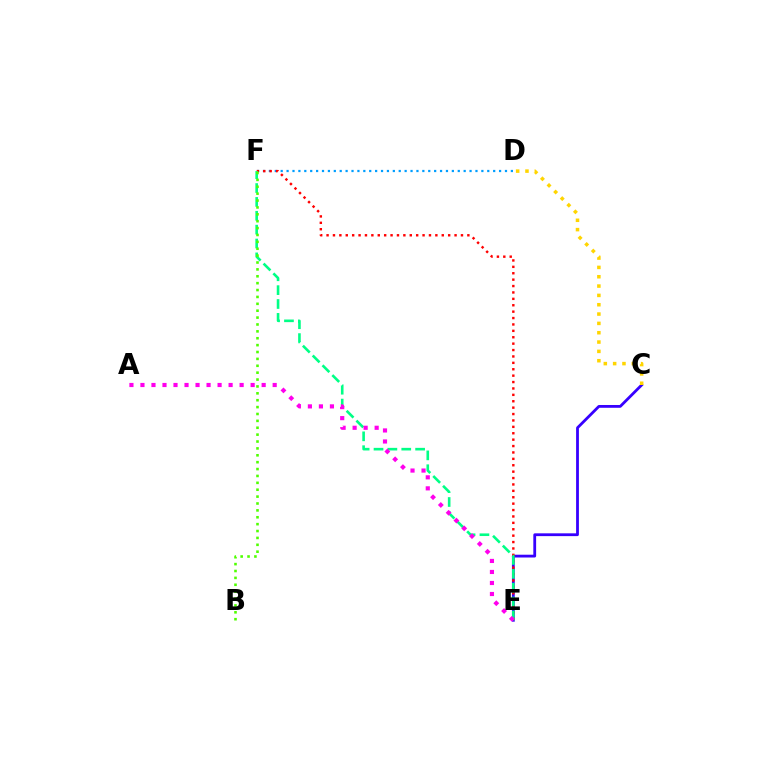{('C', 'E'): [{'color': '#3700ff', 'line_style': 'solid', 'thickness': 2.01}], ('D', 'F'): [{'color': '#009eff', 'line_style': 'dotted', 'thickness': 1.6}], ('E', 'F'): [{'color': '#ff0000', 'line_style': 'dotted', 'thickness': 1.74}, {'color': '#00ff86', 'line_style': 'dashed', 'thickness': 1.88}], ('C', 'D'): [{'color': '#ffd500', 'line_style': 'dotted', 'thickness': 2.53}], ('B', 'F'): [{'color': '#4fff00', 'line_style': 'dotted', 'thickness': 1.87}], ('A', 'E'): [{'color': '#ff00ed', 'line_style': 'dotted', 'thickness': 2.99}]}